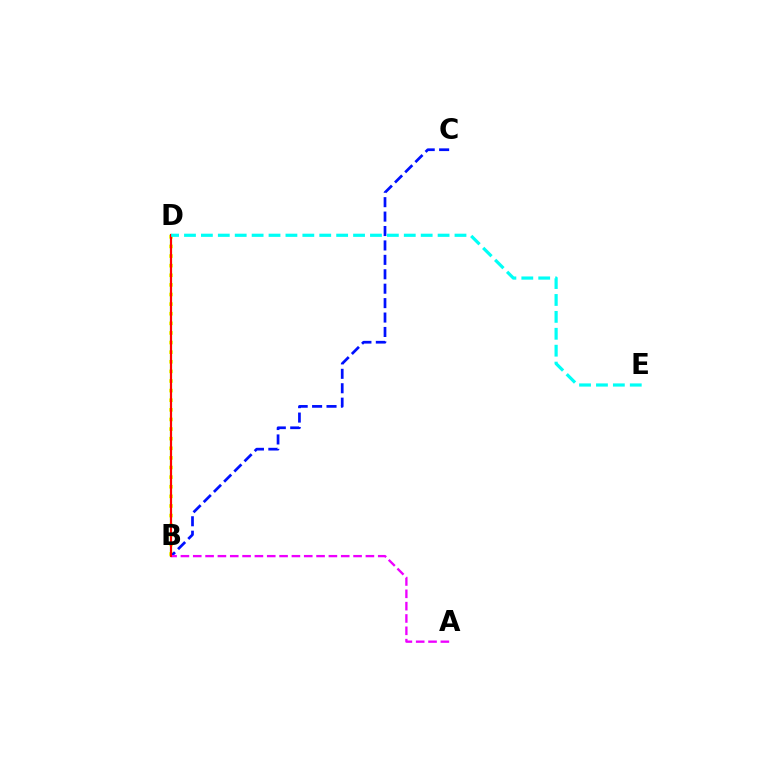{('B', 'D'): [{'color': '#fcf500', 'line_style': 'dotted', 'thickness': 2.61}, {'color': '#08ff00', 'line_style': 'solid', 'thickness': 1.54}, {'color': '#ff0000', 'line_style': 'solid', 'thickness': 1.51}], ('B', 'C'): [{'color': '#0010ff', 'line_style': 'dashed', 'thickness': 1.96}], ('A', 'B'): [{'color': '#ee00ff', 'line_style': 'dashed', 'thickness': 1.68}], ('D', 'E'): [{'color': '#00fff6', 'line_style': 'dashed', 'thickness': 2.3}]}